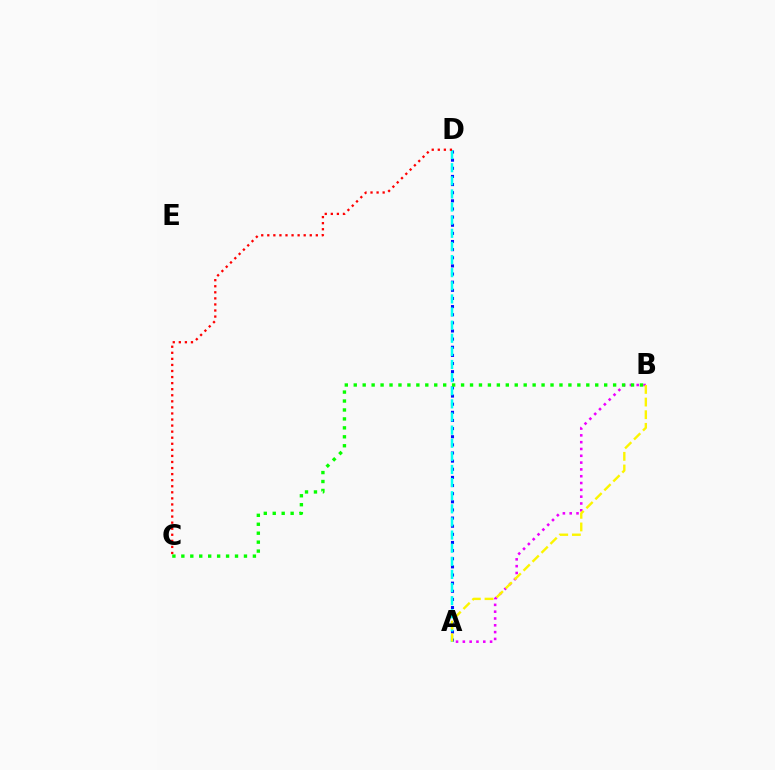{('A', 'B'): [{'color': '#ee00ff', 'line_style': 'dotted', 'thickness': 1.85}, {'color': '#fcf500', 'line_style': 'dashed', 'thickness': 1.72}], ('A', 'D'): [{'color': '#0010ff', 'line_style': 'dotted', 'thickness': 2.21}, {'color': '#00fff6', 'line_style': 'dashed', 'thickness': 1.78}], ('B', 'C'): [{'color': '#08ff00', 'line_style': 'dotted', 'thickness': 2.43}], ('C', 'D'): [{'color': '#ff0000', 'line_style': 'dotted', 'thickness': 1.65}]}